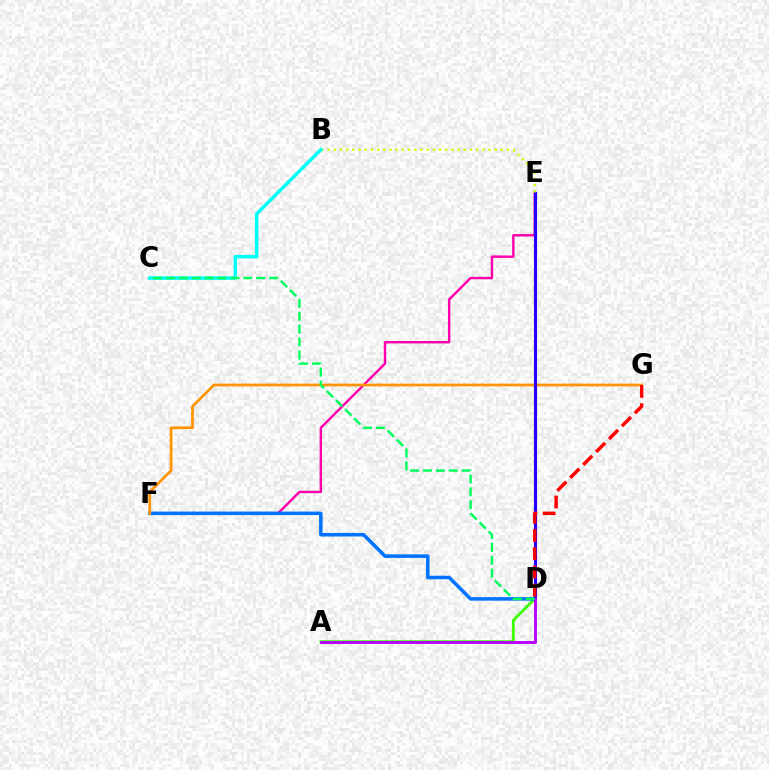{('E', 'F'): [{'color': '#ff00ac', 'line_style': 'solid', 'thickness': 1.74}], ('A', 'D'): [{'color': '#3dff00', 'line_style': 'solid', 'thickness': 2.05}, {'color': '#b900ff', 'line_style': 'solid', 'thickness': 2.08}], ('D', 'F'): [{'color': '#0074ff', 'line_style': 'solid', 'thickness': 2.54}], ('F', 'G'): [{'color': '#ff9400', 'line_style': 'solid', 'thickness': 1.96}], ('D', 'E'): [{'color': '#2500ff', 'line_style': 'solid', 'thickness': 2.24}], ('B', 'E'): [{'color': '#d1ff00', 'line_style': 'dotted', 'thickness': 1.68}], ('B', 'C'): [{'color': '#00fff6', 'line_style': 'solid', 'thickness': 2.53}], ('C', 'D'): [{'color': '#00ff5c', 'line_style': 'dashed', 'thickness': 1.75}], ('D', 'G'): [{'color': '#ff0000', 'line_style': 'dashed', 'thickness': 2.48}]}